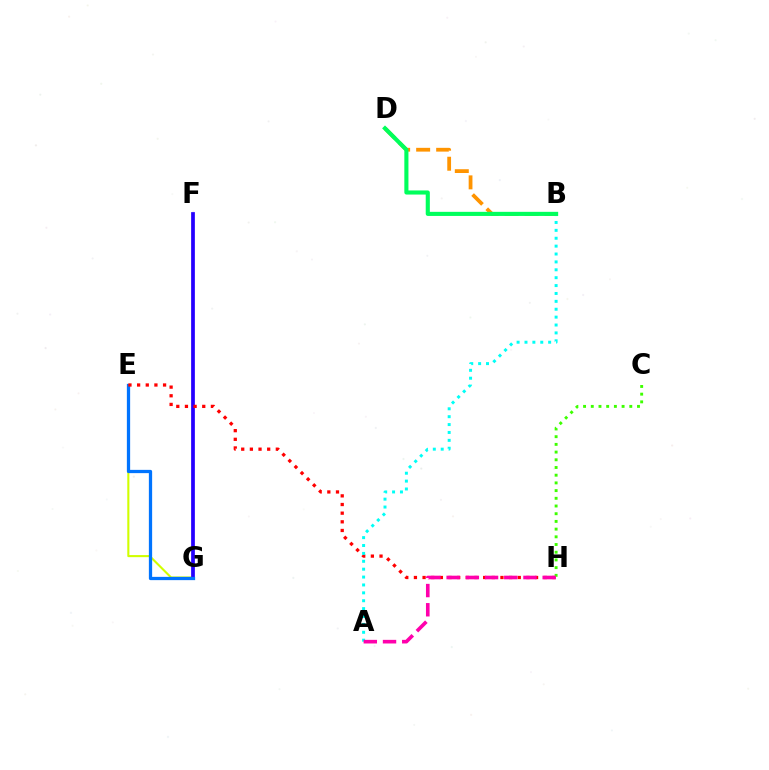{('E', 'G'): [{'color': '#d1ff00', 'line_style': 'solid', 'thickness': 1.51}, {'color': '#0074ff', 'line_style': 'solid', 'thickness': 2.35}], ('F', 'G'): [{'color': '#b900ff', 'line_style': 'dotted', 'thickness': 1.5}, {'color': '#2500ff', 'line_style': 'solid', 'thickness': 2.68}], ('B', 'D'): [{'color': '#ff9400', 'line_style': 'dashed', 'thickness': 2.72}, {'color': '#00ff5c', 'line_style': 'solid', 'thickness': 2.96}], ('E', 'H'): [{'color': '#ff0000', 'line_style': 'dotted', 'thickness': 2.35}], ('C', 'H'): [{'color': '#3dff00', 'line_style': 'dotted', 'thickness': 2.09}], ('A', 'B'): [{'color': '#00fff6', 'line_style': 'dotted', 'thickness': 2.14}], ('A', 'H'): [{'color': '#ff00ac', 'line_style': 'dashed', 'thickness': 2.61}]}